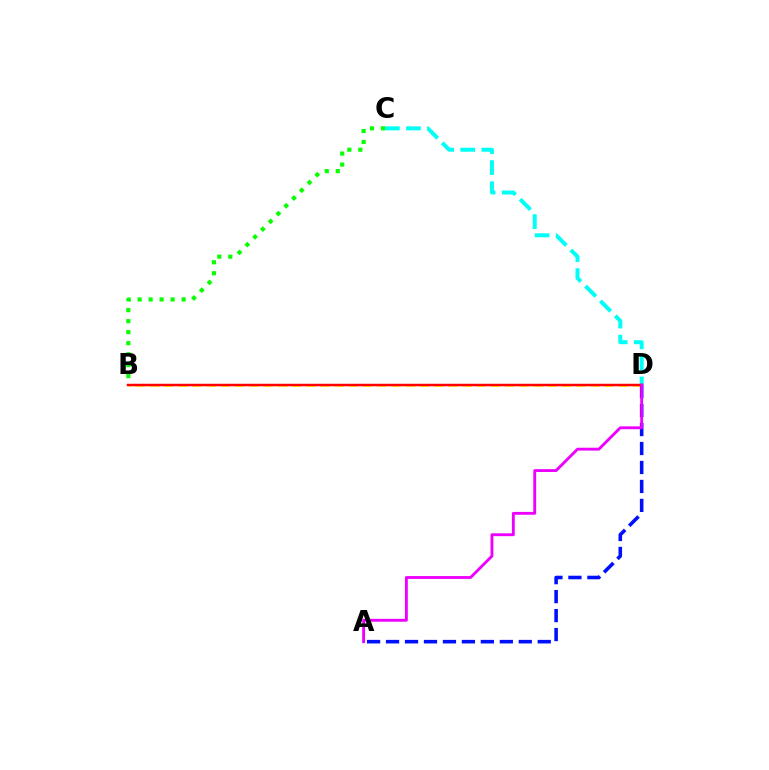{('C', 'D'): [{'color': '#00fff6', 'line_style': 'dashed', 'thickness': 2.86}], ('B', 'D'): [{'color': '#fcf500', 'line_style': 'dashed', 'thickness': 1.93}, {'color': '#ff0000', 'line_style': 'solid', 'thickness': 1.78}], ('A', 'D'): [{'color': '#0010ff', 'line_style': 'dashed', 'thickness': 2.58}, {'color': '#ee00ff', 'line_style': 'solid', 'thickness': 2.06}], ('B', 'C'): [{'color': '#08ff00', 'line_style': 'dotted', 'thickness': 2.99}]}